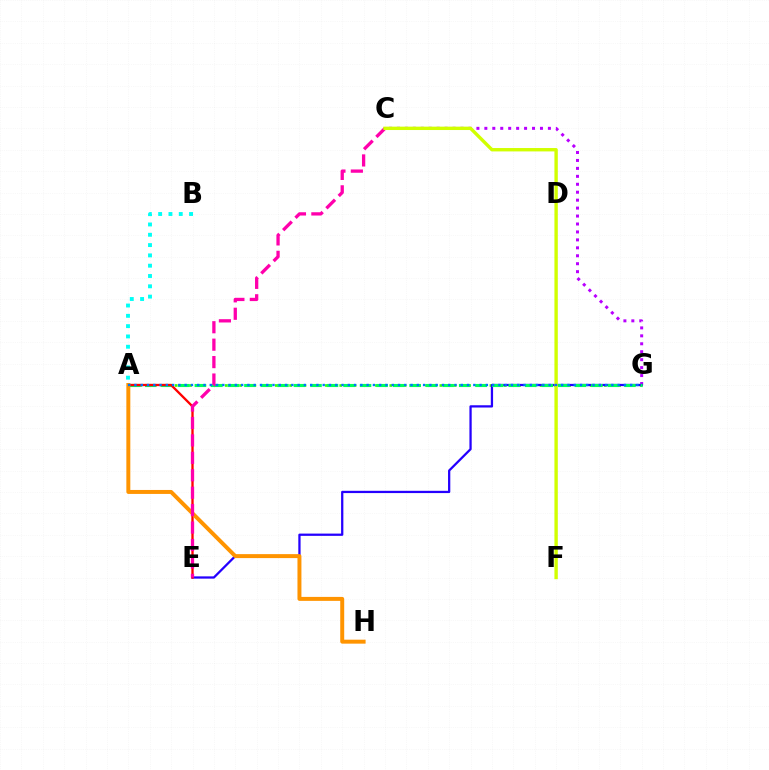{('A', 'B'): [{'color': '#00fff6', 'line_style': 'dotted', 'thickness': 2.8}], ('C', 'G'): [{'color': '#b900ff', 'line_style': 'dotted', 'thickness': 2.16}], ('A', 'G'): [{'color': '#3dff00', 'line_style': 'dotted', 'thickness': 1.94}, {'color': '#00ff5c', 'line_style': 'dashed', 'thickness': 2.24}, {'color': '#0074ff', 'line_style': 'dotted', 'thickness': 1.7}], ('E', 'G'): [{'color': '#2500ff', 'line_style': 'solid', 'thickness': 1.63}], ('A', 'E'): [{'color': '#ff0000', 'line_style': 'solid', 'thickness': 1.67}], ('A', 'H'): [{'color': '#ff9400', 'line_style': 'solid', 'thickness': 2.85}], ('C', 'E'): [{'color': '#ff00ac', 'line_style': 'dashed', 'thickness': 2.37}], ('C', 'F'): [{'color': '#d1ff00', 'line_style': 'solid', 'thickness': 2.43}]}